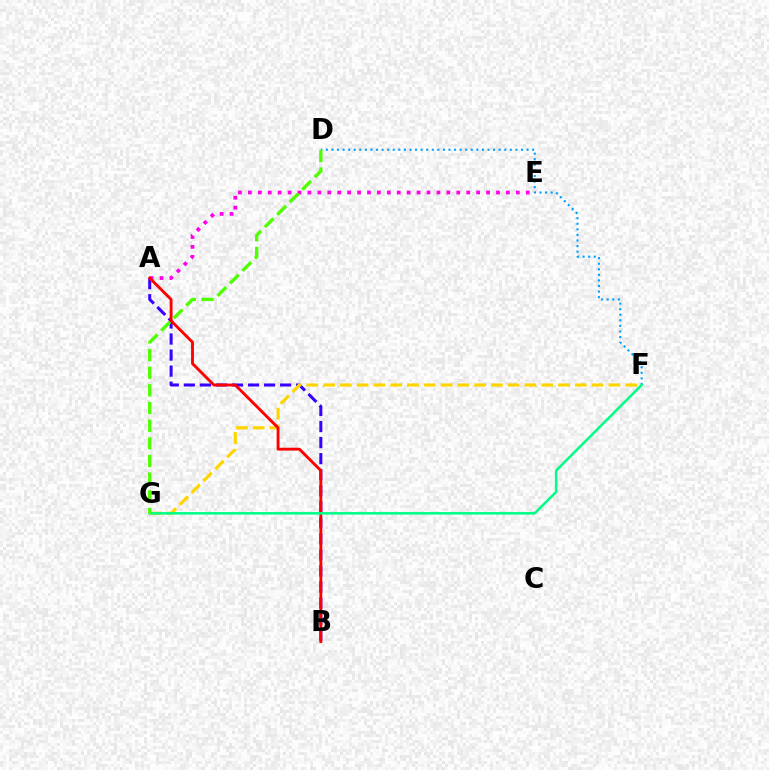{('A', 'B'): [{'color': '#3700ff', 'line_style': 'dashed', 'thickness': 2.18}, {'color': '#ff0000', 'line_style': 'solid', 'thickness': 2.06}], ('F', 'G'): [{'color': '#ffd500', 'line_style': 'dashed', 'thickness': 2.28}, {'color': '#00ff86', 'line_style': 'solid', 'thickness': 1.82}], ('A', 'E'): [{'color': '#ff00ed', 'line_style': 'dotted', 'thickness': 2.7}], ('D', 'F'): [{'color': '#009eff', 'line_style': 'dotted', 'thickness': 1.51}], ('D', 'G'): [{'color': '#4fff00', 'line_style': 'dashed', 'thickness': 2.4}]}